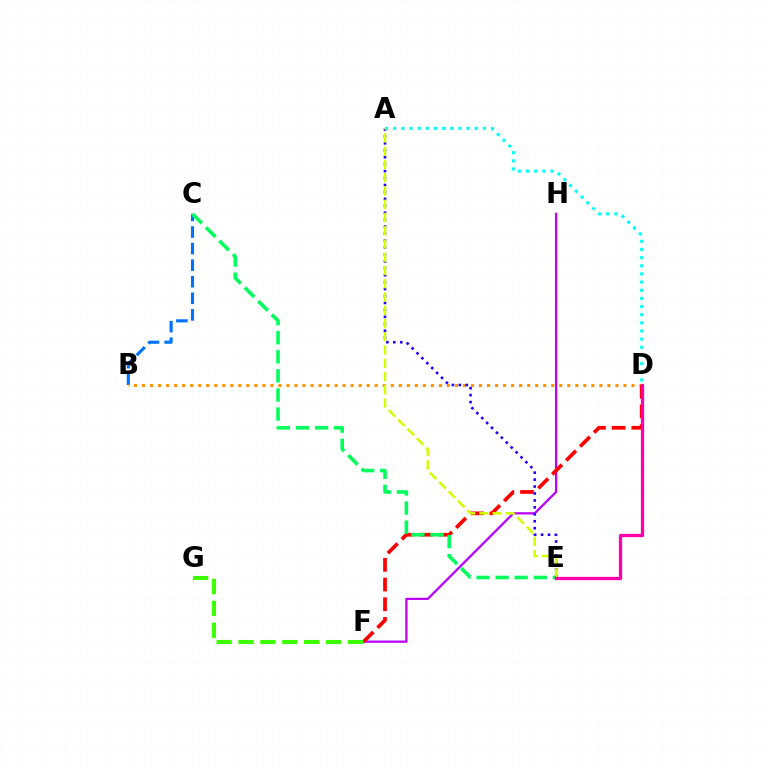{('B', 'C'): [{'color': '#0074ff', 'line_style': 'dashed', 'thickness': 2.25}], ('F', 'H'): [{'color': '#b900ff', 'line_style': 'solid', 'thickness': 1.62}], ('B', 'D'): [{'color': '#ff9400', 'line_style': 'dotted', 'thickness': 2.18}], ('A', 'E'): [{'color': '#2500ff', 'line_style': 'dotted', 'thickness': 1.89}, {'color': '#d1ff00', 'line_style': 'dashed', 'thickness': 1.8}], ('A', 'D'): [{'color': '#00fff6', 'line_style': 'dotted', 'thickness': 2.22}], ('D', 'F'): [{'color': '#ff0000', 'line_style': 'dashed', 'thickness': 2.68}], ('F', 'G'): [{'color': '#3dff00', 'line_style': 'dashed', 'thickness': 2.97}], ('C', 'E'): [{'color': '#00ff5c', 'line_style': 'dashed', 'thickness': 2.59}], ('D', 'E'): [{'color': '#ff00ac', 'line_style': 'solid', 'thickness': 2.37}]}